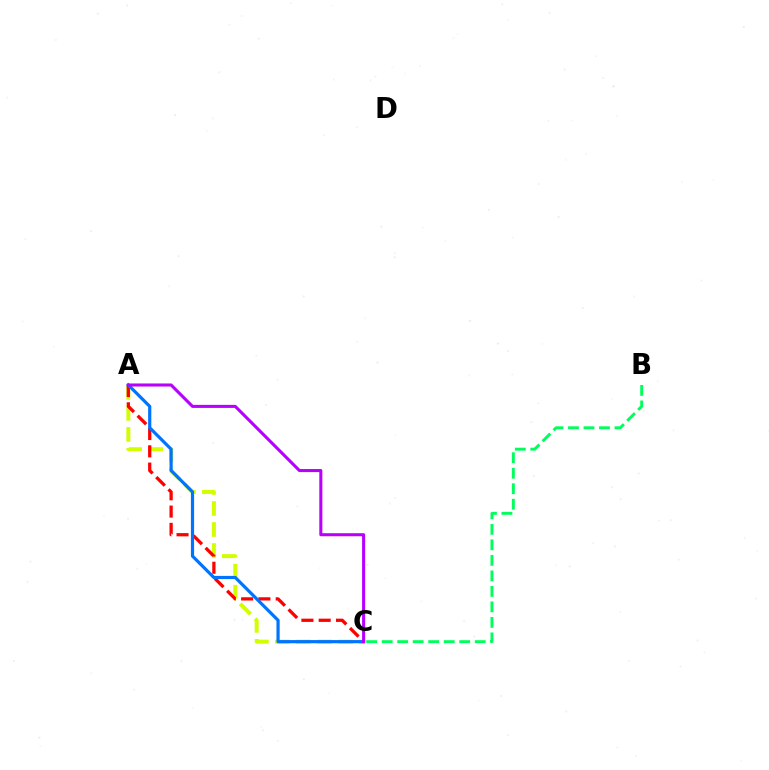{('A', 'C'): [{'color': '#d1ff00', 'line_style': 'dashed', 'thickness': 2.86}, {'color': '#ff0000', 'line_style': 'dashed', 'thickness': 2.35}, {'color': '#0074ff', 'line_style': 'solid', 'thickness': 2.29}, {'color': '#b900ff', 'line_style': 'solid', 'thickness': 2.2}], ('B', 'C'): [{'color': '#00ff5c', 'line_style': 'dashed', 'thickness': 2.11}]}